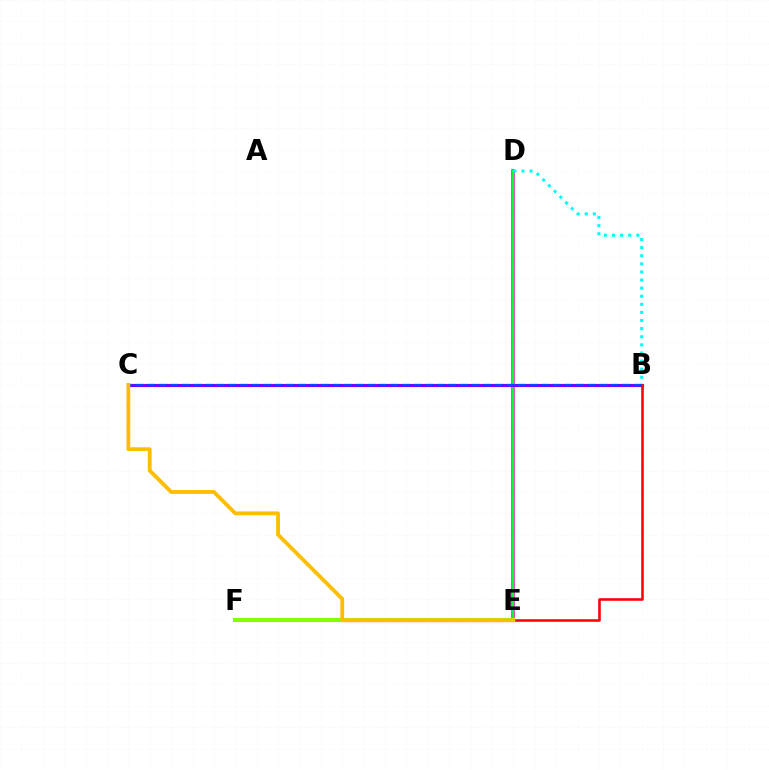{('D', 'E'): [{'color': '#ff00cf', 'line_style': 'solid', 'thickness': 2.54}, {'color': '#00ff39', 'line_style': 'solid', 'thickness': 1.58}], ('B', 'D'): [{'color': '#00fff6', 'line_style': 'dotted', 'thickness': 2.2}], ('B', 'C'): [{'color': '#7200ff', 'line_style': 'solid', 'thickness': 2.26}, {'color': '#004bff', 'line_style': 'dashed', 'thickness': 1.57}], ('B', 'E'): [{'color': '#ff0000', 'line_style': 'solid', 'thickness': 1.84}], ('E', 'F'): [{'color': '#84ff00', 'line_style': 'solid', 'thickness': 2.94}], ('C', 'E'): [{'color': '#ffbd00', 'line_style': 'solid', 'thickness': 2.75}]}